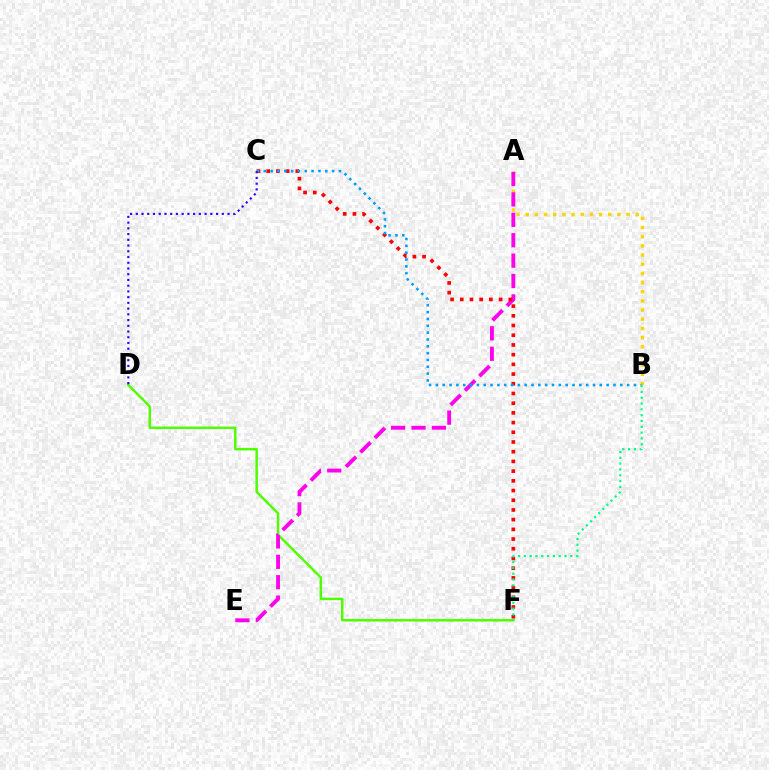{('D', 'F'): [{'color': '#4fff00', 'line_style': 'solid', 'thickness': 1.78}], ('A', 'B'): [{'color': '#ffd500', 'line_style': 'dotted', 'thickness': 2.49}], ('A', 'E'): [{'color': '#ff00ed', 'line_style': 'dashed', 'thickness': 2.77}], ('C', 'F'): [{'color': '#ff0000', 'line_style': 'dotted', 'thickness': 2.64}], ('B', 'C'): [{'color': '#009eff', 'line_style': 'dotted', 'thickness': 1.86}], ('B', 'F'): [{'color': '#00ff86', 'line_style': 'dotted', 'thickness': 1.58}], ('C', 'D'): [{'color': '#3700ff', 'line_style': 'dotted', 'thickness': 1.56}]}